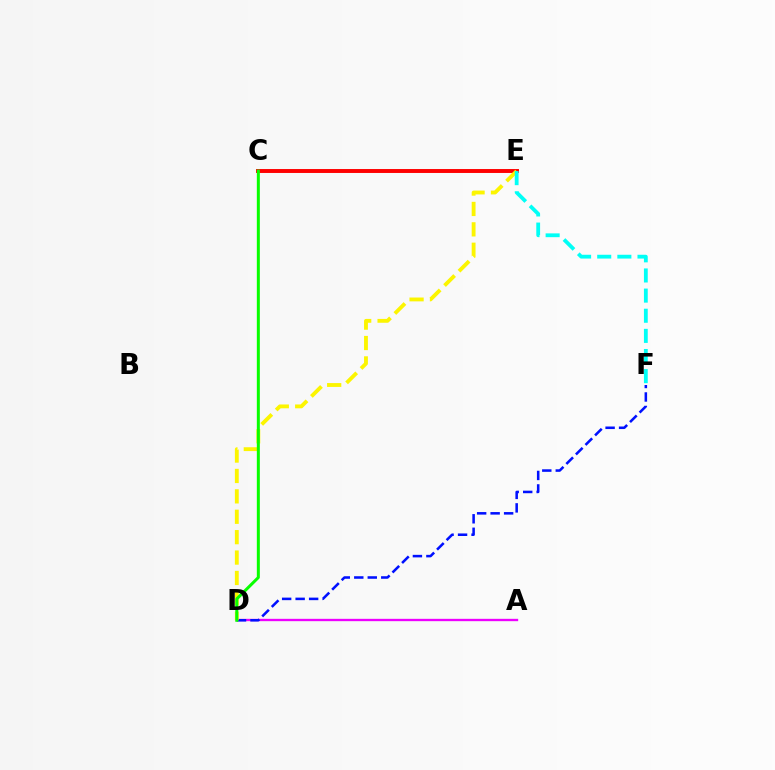{('C', 'E'): [{'color': '#ff0000', 'line_style': 'solid', 'thickness': 2.83}], ('A', 'D'): [{'color': '#ee00ff', 'line_style': 'solid', 'thickness': 1.69}], ('D', 'F'): [{'color': '#0010ff', 'line_style': 'dashed', 'thickness': 1.83}], ('D', 'E'): [{'color': '#fcf500', 'line_style': 'dashed', 'thickness': 2.77}], ('E', 'F'): [{'color': '#00fff6', 'line_style': 'dashed', 'thickness': 2.74}], ('C', 'D'): [{'color': '#08ff00', 'line_style': 'solid', 'thickness': 2.16}]}